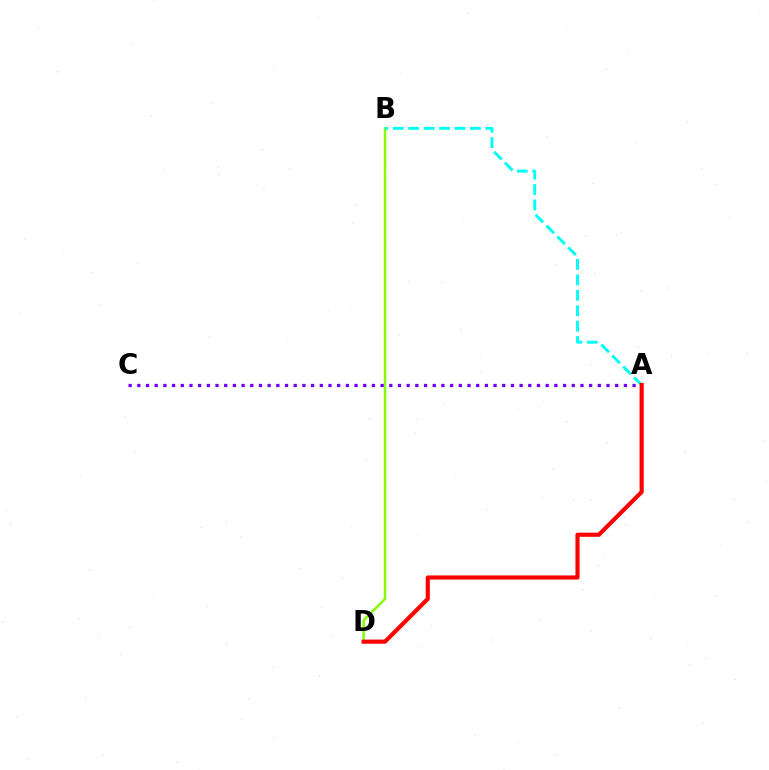{('B', 'D'): [{'color': '#84ff00', 'line_style': 'solid', 'thickness': 1.8}], ('A', 'B'): [{'color': '#00fff6', 'line_style': 'dashed', 'thickness': 2.1}], ('A', 'C'): [{'color': '#7200ff', 'line_style': 'dotted', 'thickness': 2.36}], ('A', 'D'): [{'color': '#ff0000', 'line_style': 'solid', 'thickness': 2.97}]}